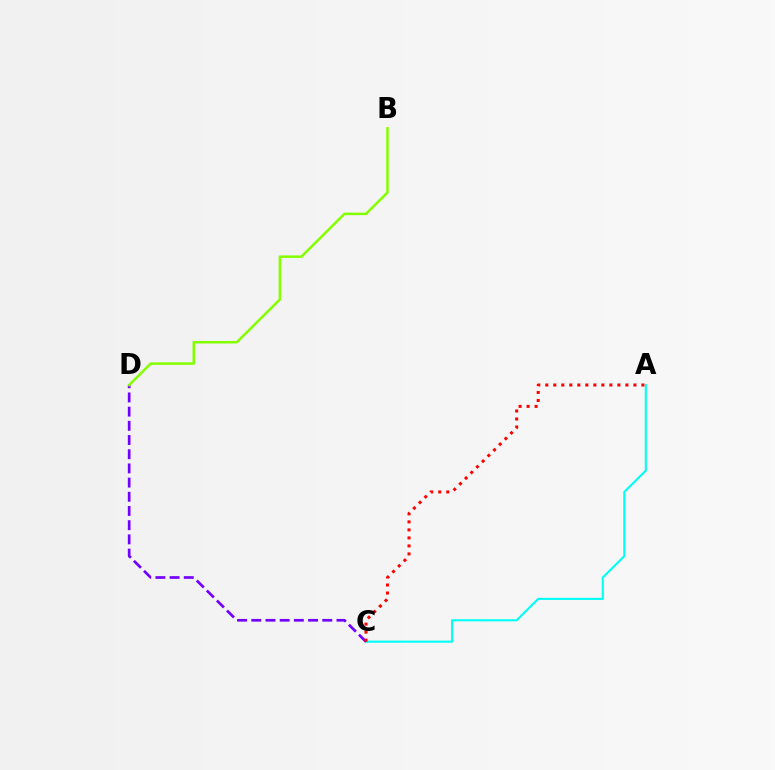{('A', 'C'): [{'color': '#00fff6', 'line_style': 'solid', 'thickness': 1.52}, {'color': '#ff0000', 'line_style': 'dotted', 'thickness': 2.18}], ('C', 'D'): [{'color': '#7200ff', 'line_style': 'dashed', 'thickness': 1.93}], ('B', 'D'): [{'color': '#84ff00', 'line_style': 'solid', 'thickness': 1.81}]}